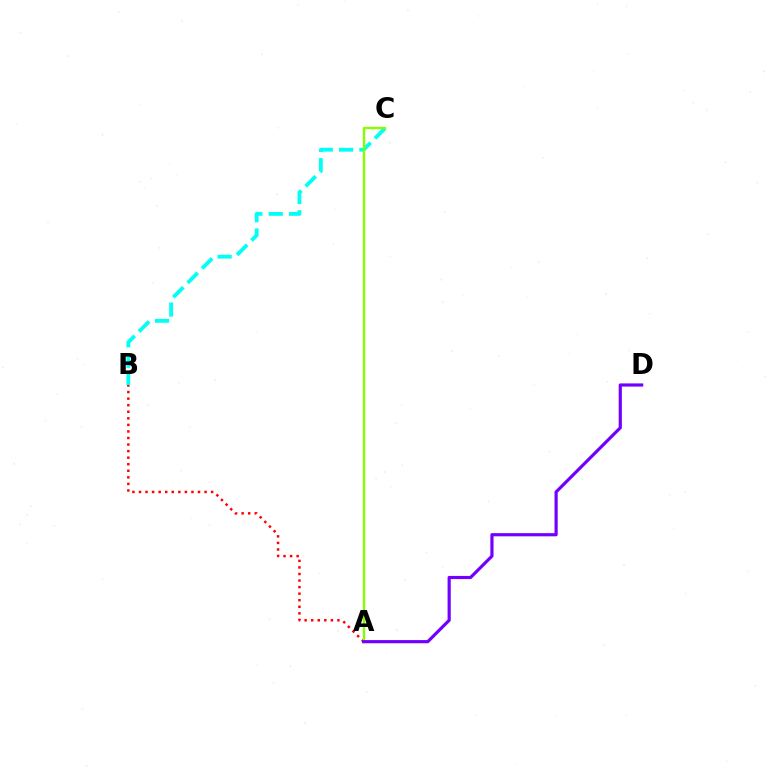{('B', 'C'): [{'color': '#00fff6', 'line_style': 'dashed', 'thickness': 2.76}], ('A', 'B'): [{'color': '#ff0000', 'line_style': 'dotted', 'thickness': 1.78}], ('A', 'C'): [{'color': '#84ff00', 'line_style': 'solid', 'thickness': 1.71}], ('A', 'D'): [{'color': '#7200ff', 'line_style': 'solid', 'thickness': 2.28}]}